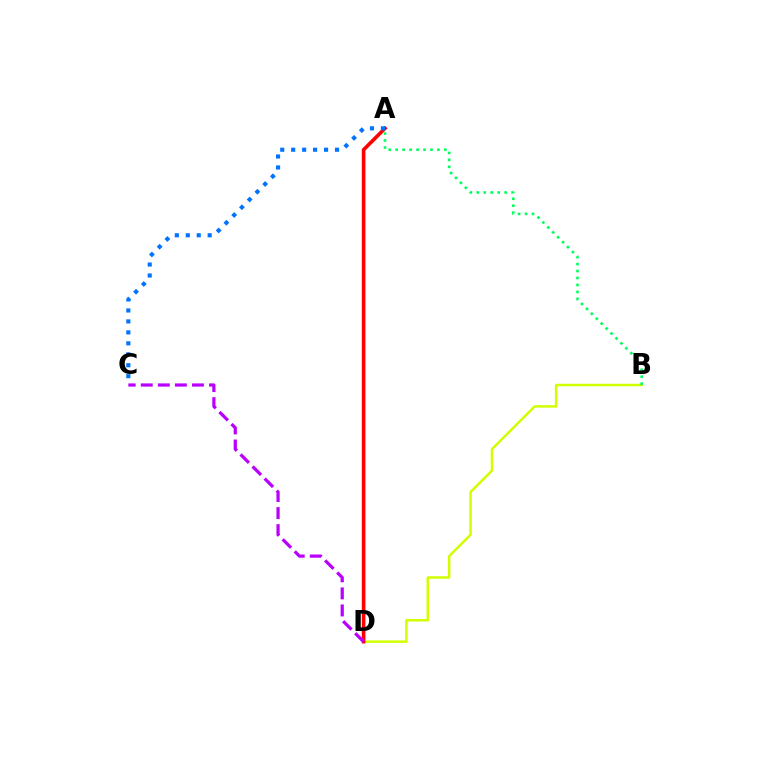{('B', 'D'): [{'color': '#d1ff00', 'line_style': 'solid', 'thickness': 1.8}], ('A', 'D'): [{'color': '#ff0000', 'line_style': 'solid', 'thickness': 2.61}], ('A', 'C'): [{'color': '#0074ff', 'line_style': 'dotted', 'thickness': 2.98}], ('A', 'B'): [{'color': '#00ff5c', 'line_style': 'dotted', 'thickness': 1.89}], ('C', 'D'): [{'color': '#b900ff', 'line_style': 'dashed', 'thickness': 2.32}]}